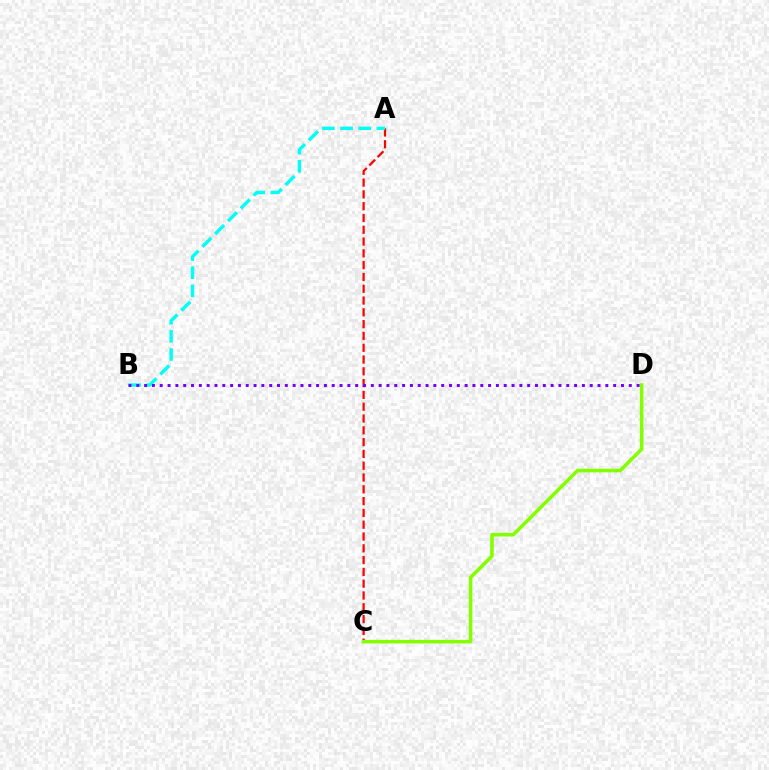{('A', 'C'): [{'color': '#ff0000', 'line_style': 'dashed', 'thickness': 1.6}], ('A', 'B'): [{'color': '#00fff6', 'line_style': 'dashed', 'thickness': 2.46}], ('C', 'D'): [{'color': '#84ff00', 'line_style': 'solid', 'thickness': 2.56}], ('B', 'D'): [{'color': '#7200ff', 'line_style': 'dotted', 'thickness': 2.12}]}